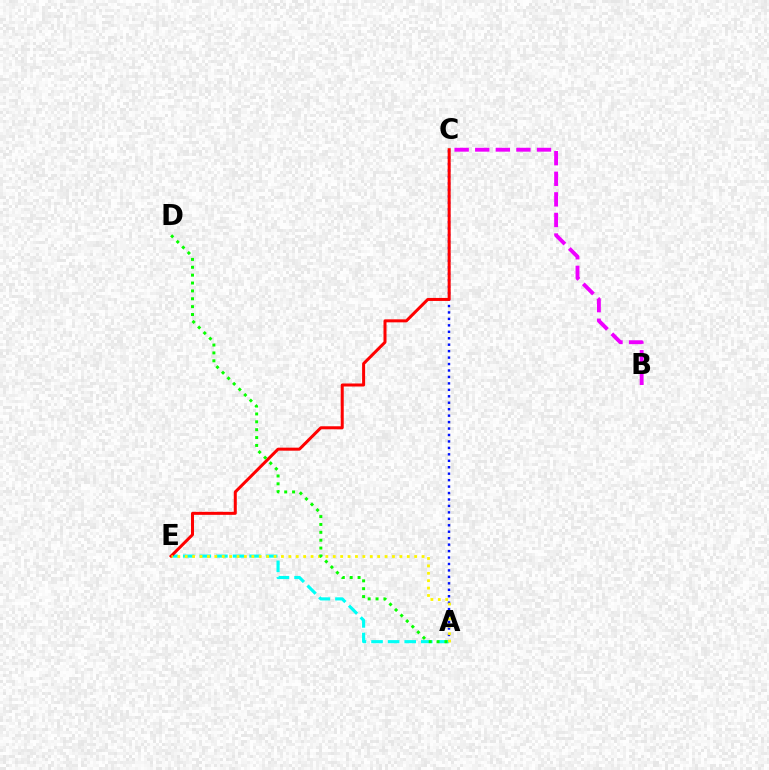{('A', 'C'): [{'color': '#0010ff', 'line_style': 'dotted', 'thickness': 1.75}], ('A', 'E'): [{'color': '#00fff6', 'line_style': 'dashed', 'thickness': 2.25}, {'color': '#fcf500', 'line_style': 'dotted', 'thickness': 2.01}], ('C', 'E'): [{'color': '#ff0000', 'line_style': 'solid', 'thickness': 2.17}], ('A', 'D'): [{'color': '#08ff00', 'line_style': 'dotted', 'thickness': 2.14}], ('B', 'C'): [{'color': '#ee00ff', 'line_style': 'dashed', 'thickness': 2.8}]}